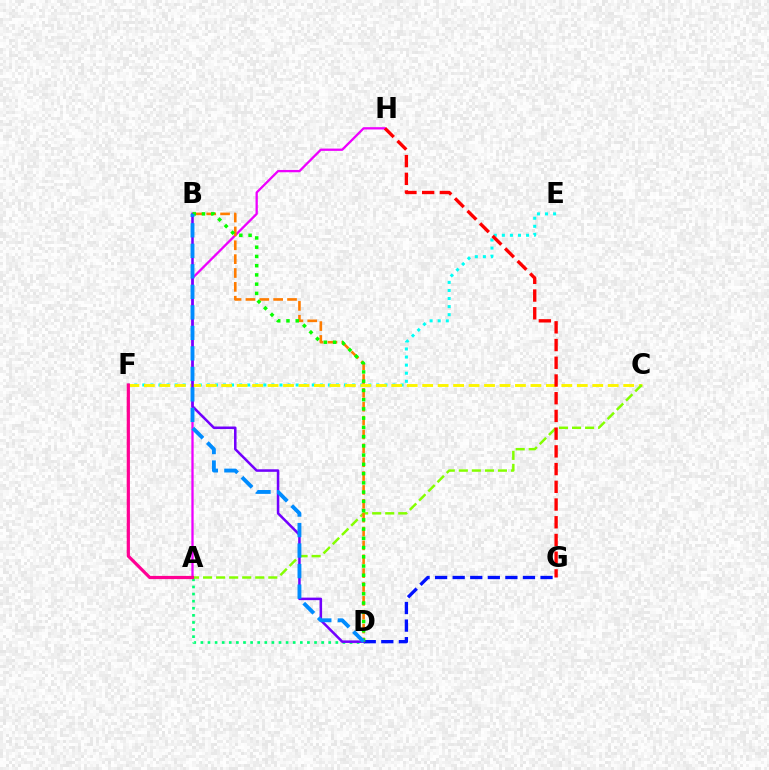{('A', 'H'): [{'color': '#ee00ff', 'line_style': 'solid', 'thickness': 1.65}], ('E', 'F'): [{'color': '#00fff6', 'line_style': 'dotted', 'thickness': 2.19}], ('C', 'F'): [{'color': '#fcf500', 'line_style': 'dashed', 'thickness': 2.1}], ('A', 'D'): [{'color': '#00ff74', 'line_style': 'dotted', 'thickness': 1.93}], ('A', 'C'): [{'color': '#84ff00', 'line_style': 'dashed', 'thickness': 1.77}], ('G', 'H'): [{'color': '#ff0000', 'line_style': 'dashed', 'thickness': 2.41}], ('B', 'D'): [{'color': '#ff7c00', 'line_style': 'dashed', 'thickness': 1.88}, {'color': '#7200ff', 'line_style': 'solid', 'thickness': 1.82}, {'color': '#08ff00', 'line_style': 'dotted', 'thickness': 2.51}, {'color': '#008cff', 'line_style': 'dashed', 'thickness': 2.79}], ('D', 'G'): [{'color': '#0010ff', 'line_style': 'dashed', 'thickness': 2.39}], ('A', 'F'): [{'color': '#ff0094', 'line_style': 'solid', 'thickness': 2.31}]}